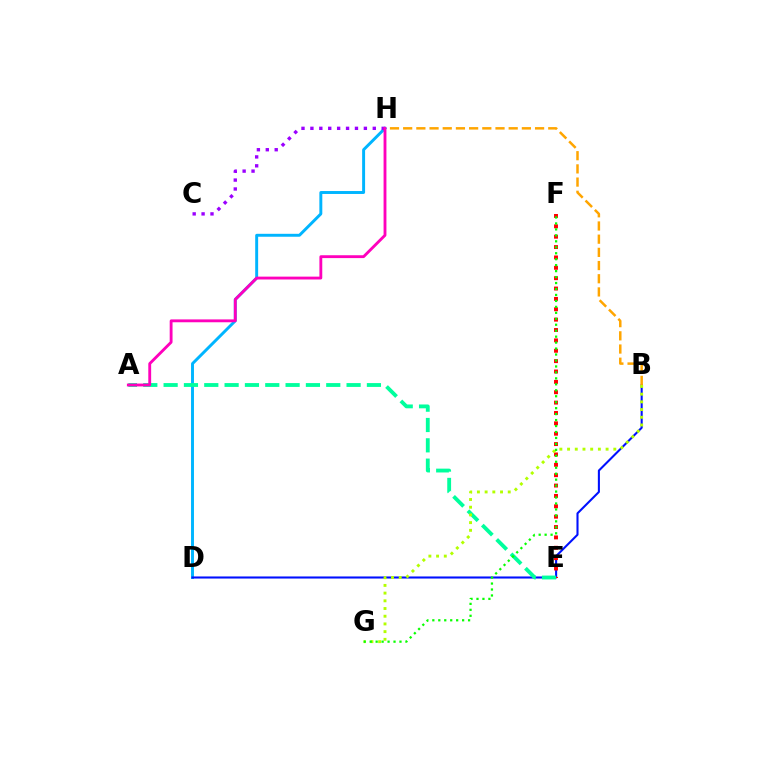{('D', 'H'): [{'color': '#00b5ff', 'line_style': 'solid', 'thickness': 2.12}], ('B', 'D'): [{'color': '#0010ff', 'line_style': 'solid', 'thickness': 1.5}], ('E', 'F'): [{'color': '#ff0000', 'line_style': 'dotted', 'thickness': 2.82}], ('A', 'E'): [{'color': '#00ff9d', 'line_style': 'dashed', 'thickness': 2.76}], ('C', 'H'): [{'color': '#9b00ff', 'line_style': 'dotted', 'thickness': 2.42}], ('B', 'G'): [{'color': '#b3ff00', 'line_style': 'dotted', 'thickness': 2.09}], ('B', 'H'): [{'color': '#ffa500', 'line_style': 'dashed', 'thickness': 1.79}], ('F', 'G'): [{'color': '#08ff00', 'line_style': 'dotted', 'thickness': 1.62}], ('A', 'H'): [{'color': '#ff00bd', 'line_style': 'solid', 'thickness': 2.05}]}